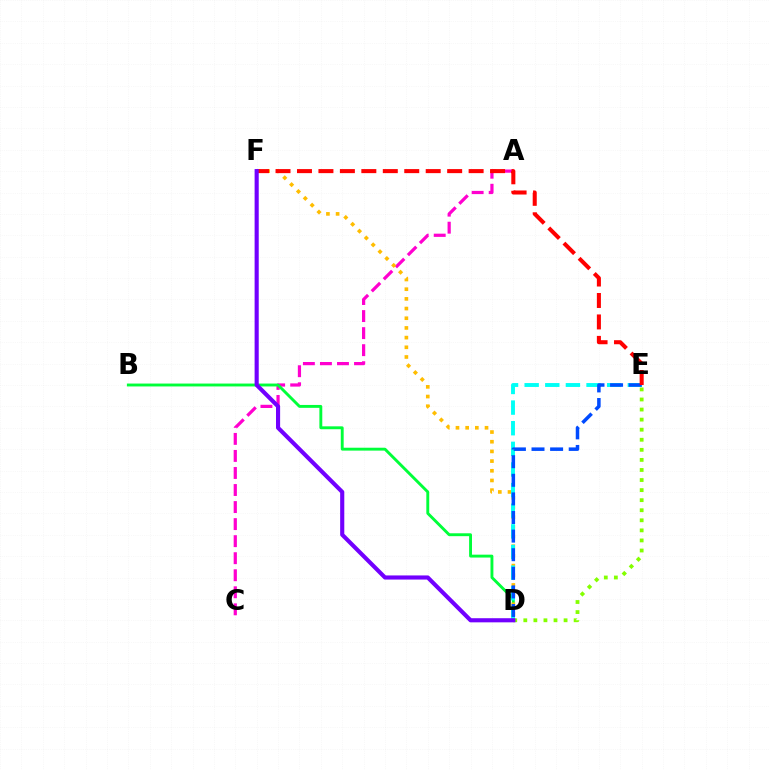{('A', 'C'): [{'color': '#ff00cf', 'line_style': 'dashed', 'thickness': 2.32}], ('B', 'D'): [{'color': '#00ff39', 'line_style': 'solid', 'thickness': 2.08}], ('D', 'F'): [{'color': '#ffbd00', 'line_style': 'dotted', 'thickness': 2.63}, {'color': '#7200ff', 'line_style': 'solid', 'thickness': 2.97}], ('D', 'E'): [{'color': '#00fff6', 'line_style': 'dashed', 'thickness': 2.8}, {'color': '#004bff', 'line_style': 'dashed', 'thickness': 2.53}, {'color': '#84ff00', 'line_style': 'dotted', 'thickness': 2.74}], ('E', 'F'): [{'color': '#ff0000', 'line_style': 'dashed', 'thickness': 2.91}]}